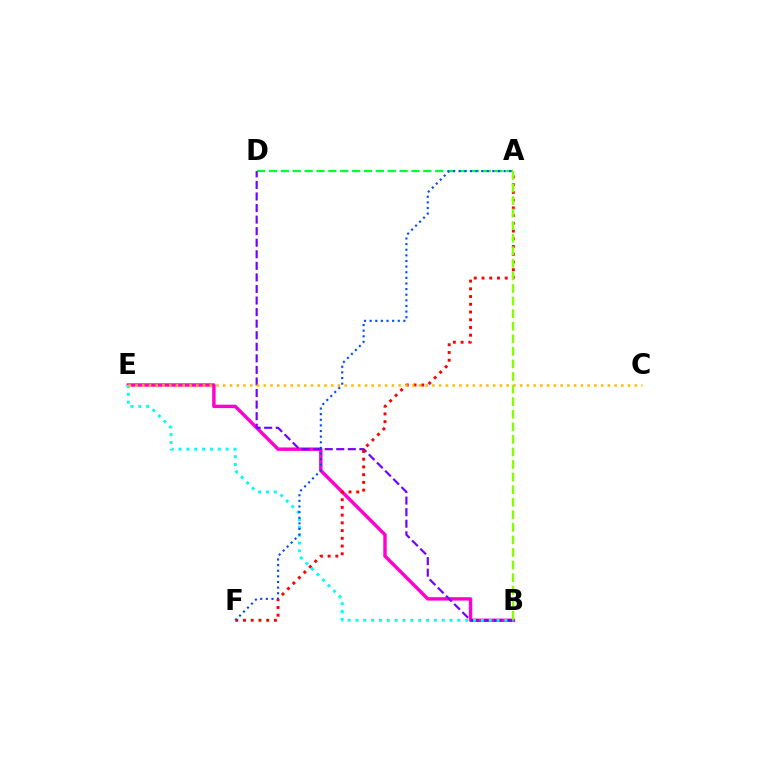{('B', 'E'): [{'color': '#ff00cf', 'line_style': 'solid', 'thickness': 2.47}, {'color': '#00fff6', 'line_style': 'dotted', 'thickness': 2.13}], ('A', 'D'): [{'color': '#00ff39', 'line_style': 'dashed', 'thickness': 1.61}], ('B', 'D'): [{'color': '#7200ff', 'line_style': 'dashed', 'thickness': 1.57}], ('A', 'F'): [{'color': '#ff0000', 'line_style': 'dotted', 'thickness': 2.1}, {'color': '#004bff', 'line_style': 'dotted', 'thickness': 1.53}], ('A', 'B'): [{'color': '#84ff00', 'line_style': 'dashed', 'thickness': 1.71}], ('C', 'E'): [{'color': '#ffbd00', 'line_style': 'dotted', 'thickness': 1.83}]}